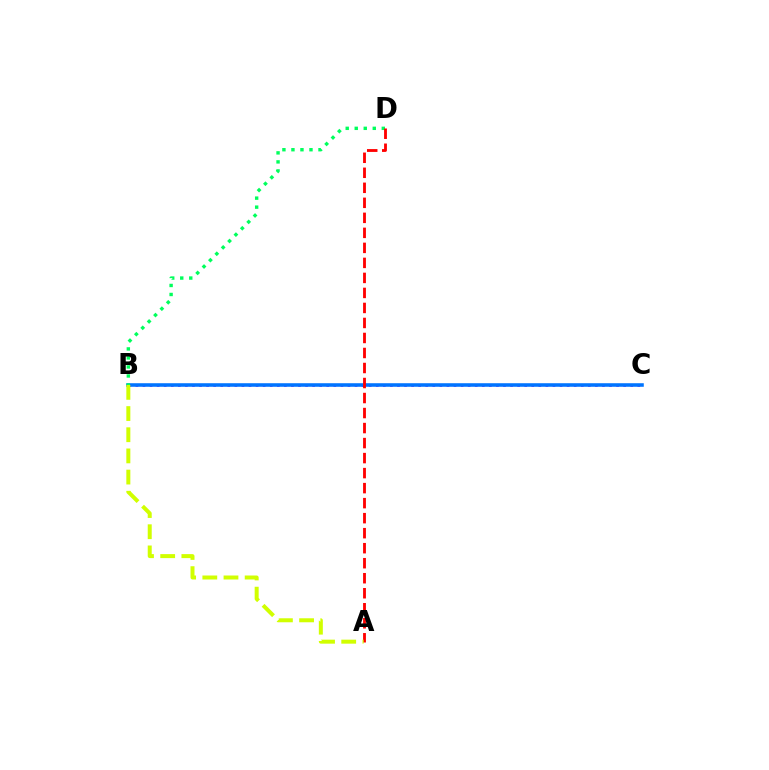{('B', 'C'): [{'color': '#b900ff', 'line_style': 'dotted', 'thickness': 1.92}, {'color': '#0074ff', 'line_style': 'solid', 'thickness': 2.56}], ('B', 'D'): [{'color': '#00ff5c', 'line_style': 'dotted', 'thickness': 2.45}], ('A', 'D'): [{'color': '#ff0000', 'line_style': 'dashed', 'thickness': 2.04}], ('A', 'B'): [{'color': '#d1ff00', 'line_style': 'dashed', 'thickness': 2.88}]}